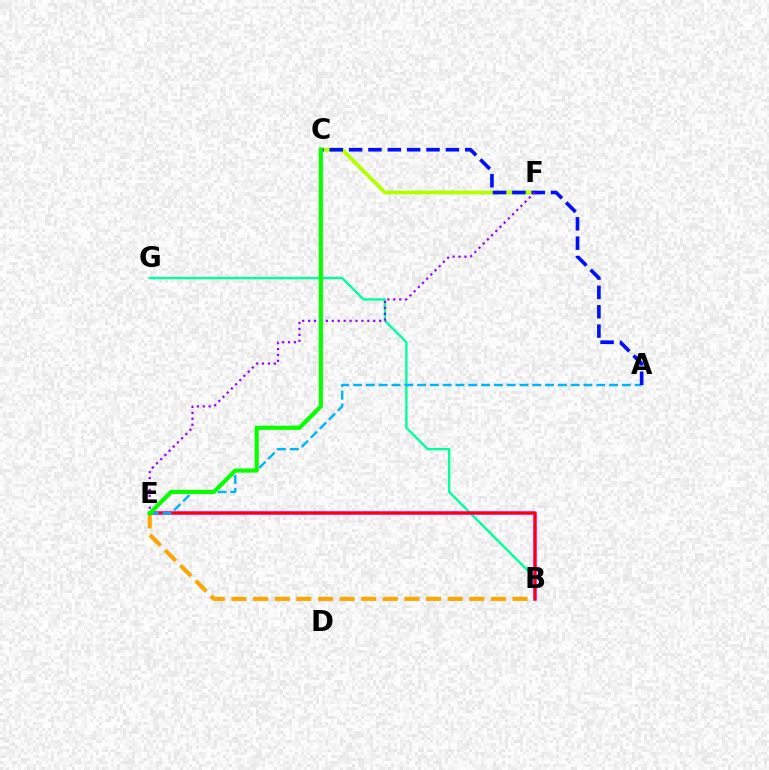{('B', 'G'): [{'color': '#00ff9d', 'line_style': 'solid', 'thickness': 1.7}], ('B', 'E'): [{'color': '#ffa500', 'line_style': 'dashed', 'thickness': 2.94}, {'color': '#ff00bd', 'line_style': 'solid', 'thickness': 2.59}, {'color': '#ff0000', 'line_style': 'solid', 'thickness': 1.62}], ('C', 'F'): [{'color': '#b3ff00', 'line_style': 'solid', 'thickness': 2.75}], ('A', 'E'): [{'color': '#00b5ff', 'line_style': 'dashed', 'thickness': 1.74}], ('A', 'C'): [{'color': '#0010ff', 'line_style': 'dashed', 'thickness': 2.63}], ('E', 'F'): [{'color': '#9b00ff', 'line_style': 'dotted', 'thickness': 1.61}], ('C', 'E'): [{'color': '#08ff00', 'line_style': 'solid', 'thickness': 3.0}]}